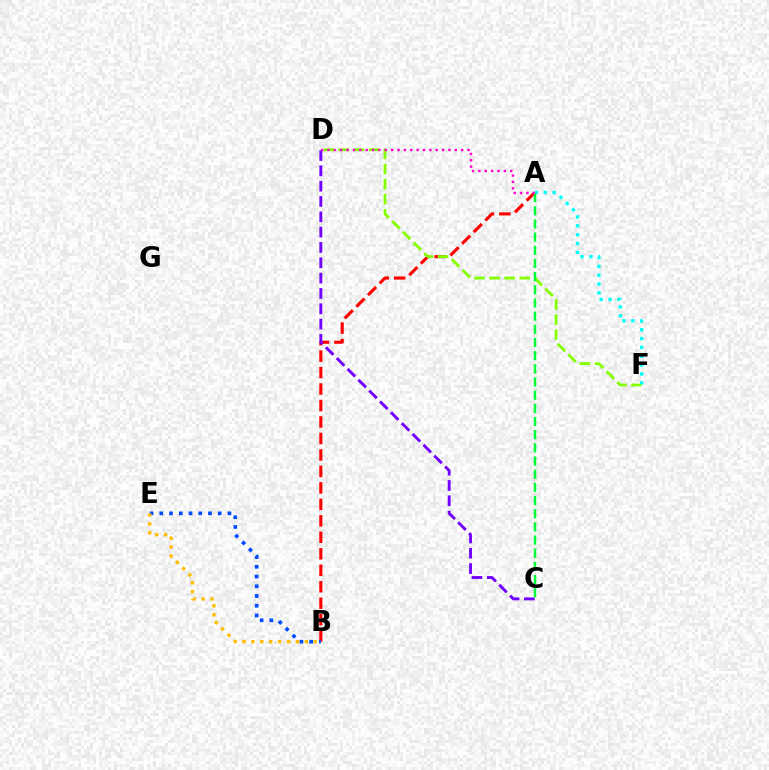{('A', 'B'): [{'color': '#ff0000', 'line_style': 'dashed', 'thickness': 2.24}], ('B', 'E'): [{'color': '#004bff', 'line_style': 'dotted', 'thickness': 2.65}, {'color': '#ffbd00', 'line_style': 'dotted', 'thickness': 2.42}], ('D', 'F'): [{'color': '#84ff00', 'line_style': 'dashed', 'thickness': 2.05}], ('A', 'F'): [{'color': '#00fff6', 'line_style': 'dotted', 'thickness': 2.4}], ('C', 'D'): [{'color': '#7200ff', 'line_style': 'dashed', 'thickness': 2.08}], ('A', 'C'): [{'color': '#00ff39', 'line_style': 'dashed', 'thickness': 1.79}], ('A', 'D'): [{'color': '#ff00cf', 'line_style': 'dotted', 'thickness': 1.73}]}